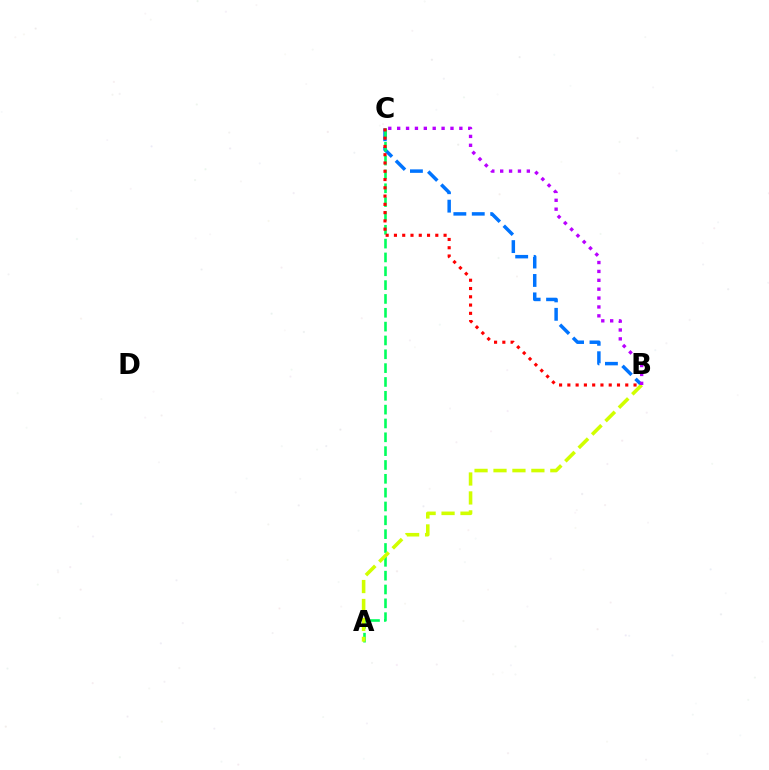{('B', 'C'): [{'color': '#0074ff', 'line_style': 'dashed', 'thickness': 2.5}, {'color': '#ff0000', 'line_style': 'dotted', 'thickness': 2.25}, {'color': '#b900ff', 'line_style': 'dotted', 'thickness': 2.41}], ('A', 'C'): [{'color': '#00ff5c', 'line_style': 'dashed', 'thickness': 1.88}], ('A', 'B'): [{'color': '#d1ff00', 'line_style': 'dashed', 'thickness': 2.57}]}